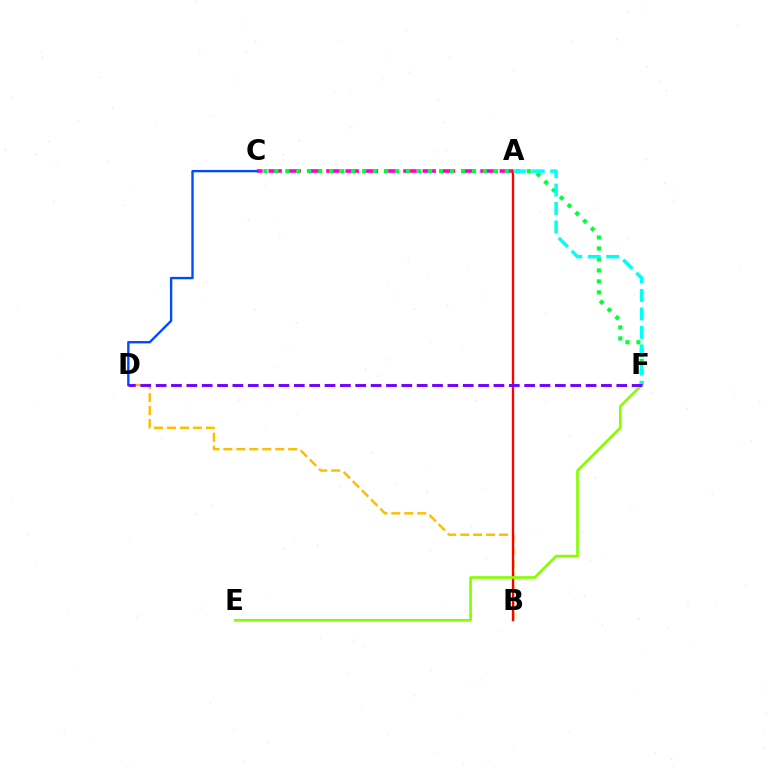{('A', 'C'): [{'color': '#ff00cf', 'line_style': 'dashed', 'thickness': 2.62}], ('B', 'D'): [{'color': '#ffbd00', 'line_style': 'dashed', 'thickness': 1.76}], ('C', 'D'): [{'color': '#004bff', 'line_style': 'solid', 'thickness': 1.7}], ('A', 'B'): [{'color': '#ff0000', 'line_style': 'solid', 'thickness': 1.68}], ('C', 'F'): [{'color': '#00ff39', 'line_style': 'dotted', 'thickness': 2.98}], ('E', 'F'): [{'color': '#84ff00', 'line_style': 'solid', 'thickness': 1.91}], ('A', 'F'): [{'color': '#00fff6', 'line_style': 'dashed', 'thickness': 2.5}], ('D', 'F'): [{'color': '#7200ff', 'line_style': 'dashed', 'thickness': 2.09}]}